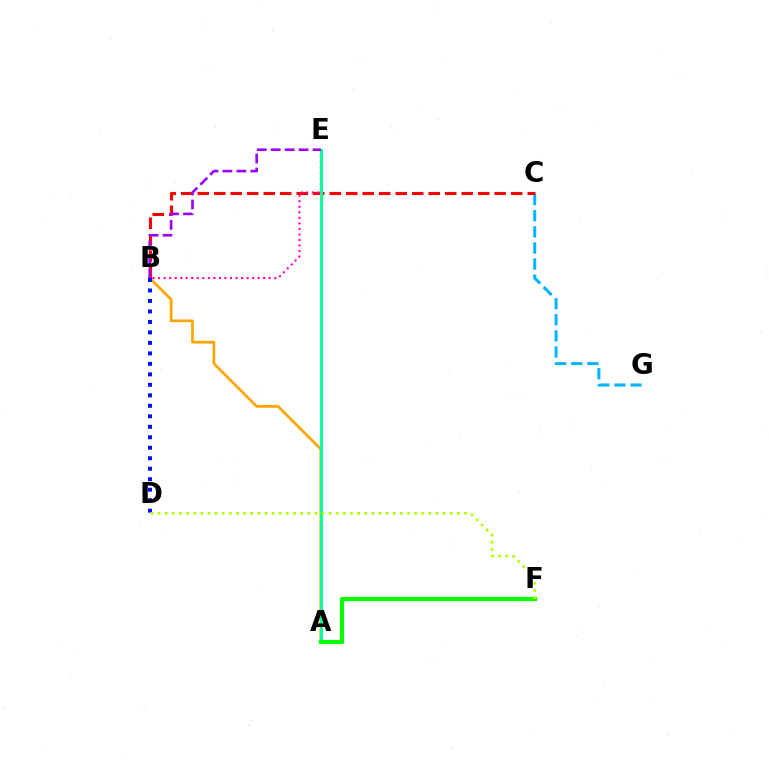{('C', 'G'): [{'color': '#00b5ff', 'line_style': 'dashed', 'thickness': 2.19}], ('B', 'C'): [{'color': '#ff0000', 'line_style': 'dashed', 'thickness': 2.24}], ('B', 'E'): [{'color': '#ff00bd', 'line_style': 'dotted', 'thickness': 1.5}, {'color': '#9b00ff', 'line_style': 'dashed', 'thickness': 1.89}], ('A', 'B'): [{'color': '#ffa500', 'line_style': 'solid', 'thickness': 1.97}], ('A', 'E'): [{'color': '#00ff9d', 'line_style': 'solid', 'thickness': 2.08}], ('B', 'D'): [{'color': '#0010ff', 'line_style': 'dotted', 'thickness': 2.85}], ('A', 'F'): [{'color': '#08ff00', 'line_style': 'solid', 'thickness': 3.0}], ('D', 'F'): [{'color': '#b3ff00', 'line_style': 'dotted', 'thickness': 1.94}]}